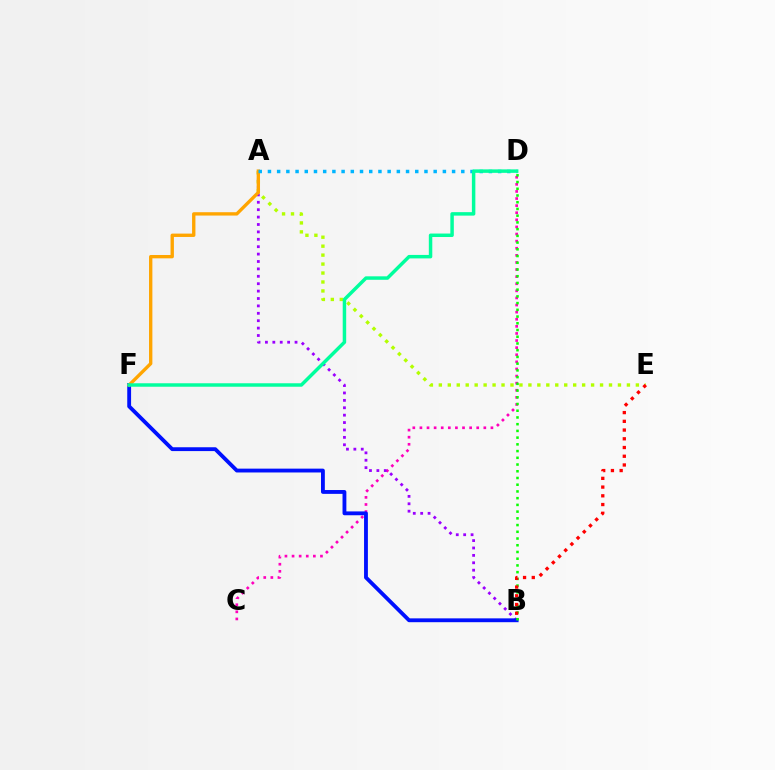{('A', 'E'): [{'color': '#b3ff00', 'line_style': 'dotted', 'thickness': 2.43}], ('C', 'D'): [{'color': '#ff00bd', 'line_style': 'dotted', 'thickness': 1.93}], ('A', 'B'): [{'color': '#9b00ff', 'line_style': 'dotted', 'thickness': 2.01}], ('B', 'F'): [{'color': '#0010ff', 'line_style': 'solid', 'thickness': 2.76}], ('B', 'D'): [{'color': '#08ff00', 'line_style': 'dotted', 'thickness': 1.83}], ('A', 'F'): [{'color': '#ffa500', 'line_style': 'solid', 'thickness': 2.41}], ('B', 'E'): [{'color': '#ff0000', 'line_style': 'dotted', 'thickness': 2.37}], ('A', 'D'): [{'color': '#00b5ff', 'line_style': 'dotted', 'thickness': 2.5}], ('D', 'F'): [{'color': '#00ff9d', 'line_style': 'solid', 'thickness': 2.5}]}